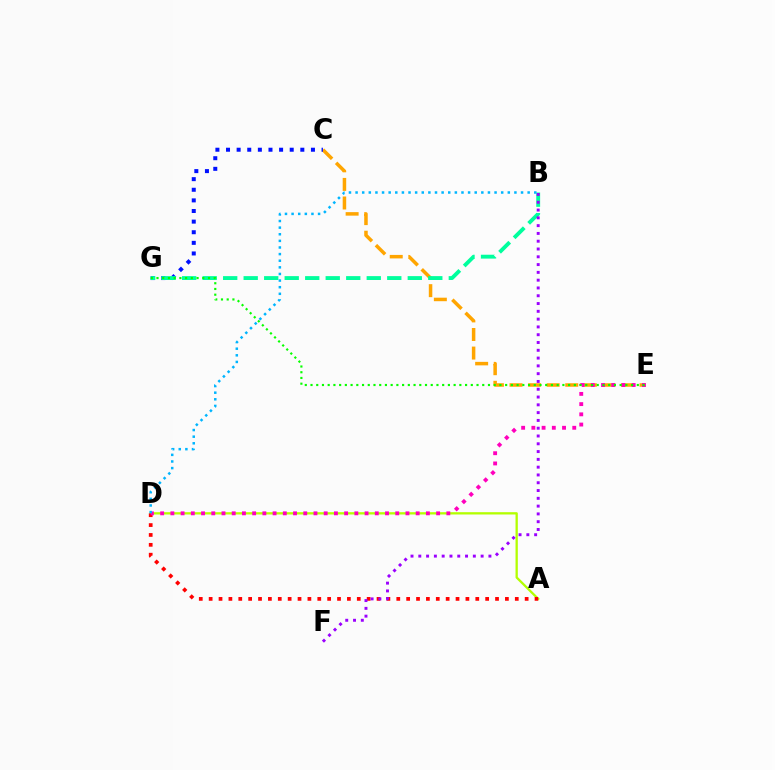{('A', 'D'): [{'color': '#b3ff00', 'line_style': 'solid', 'thickness': 1.66}, {'color': '#ff0000', 'line_style': 'dotted', 'thickness': 2.68}], ('C', 'E'): [{'color': '#ffa500', 'line_style': 'dashed', 'thickness': 2.52}], ('C', 'G'): [{'color': '#0010ff', 'line_style': 'dotted', 'thickness': 2.88}], ('D', 'E'): [{'color': '#ff00bd', 'line_style': 'dotted', 'thickness': 2.78}], ('B', 'G'): [{'color': '#00ff9d', 'line_style': 'dashed', 'thickness': 2.79}], ('E', 'G'): [{'color': '#08ff00', 'line_style': 'dotted', 'thickness': 1.56}], ('B', 'F'): [{'color': '#9b00ff', 'line_style': 'dotted', 'thickness': 2.12}], ('B', 'D'): [{'color': '#00b5ff', 'line_style': 'dotted', 'thickness': 1.8}]}